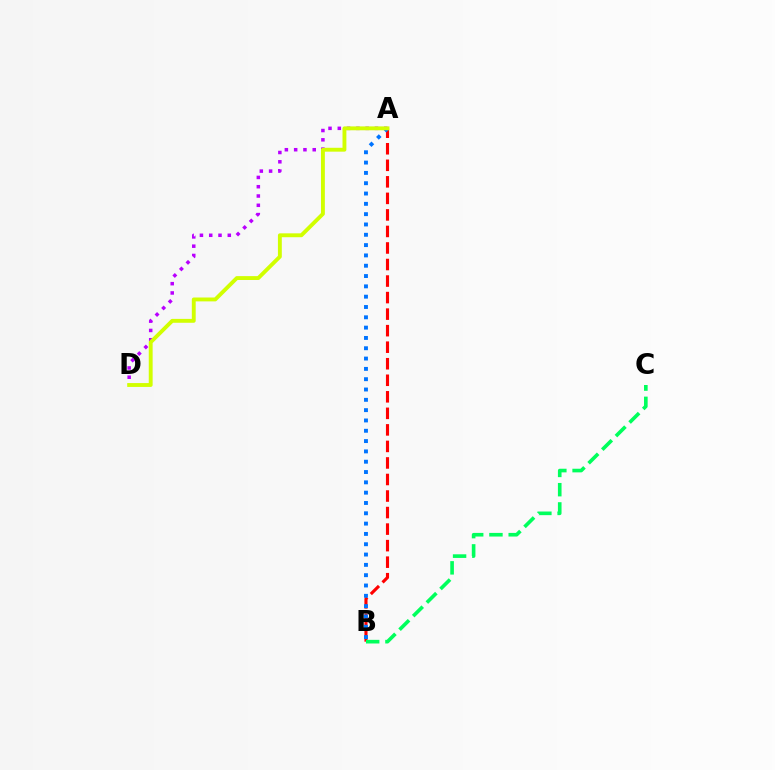{('A', 'B'): [{'color': '#ff0000', 'line_style': 'dashed', 'thickness': 2.25}, {'color': '#0074ff', 'line_style': 'dotted', 'thickness': 2.8}], ('B', 'C'): [{'color': '#00ff5c', 'line_style': 'dashed', 'thickness': 2.61}], ('A', 'D'): [{'color': '#b900ff', 'line_style': 'dotted', 'thickness': 2.52}, {'color': '#d1ff00', 'line_style': 'solid', 'thickness': 2.79}]}